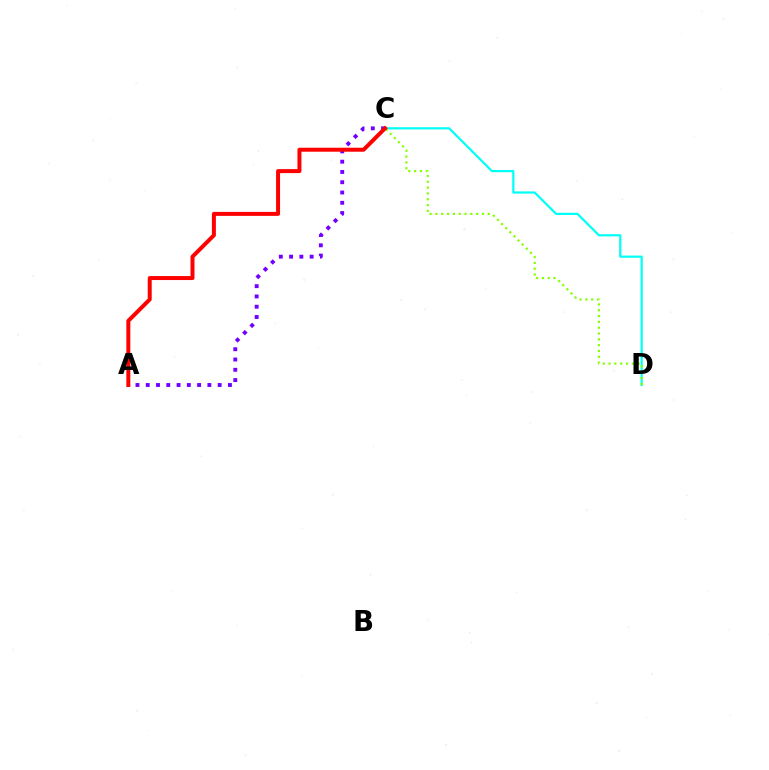{('C', 'D'): [{'color': '#00fff6', 'line_style': 'solid', 'thickness': 1.59}, {'color': '#84ff00', 'line_style': 'dotted', 'thickness': 1.58}], ('A', 'C'): [{'color': '#7200ff', 'line_style': 'dotted', 'thickness': 2.79}, {'color': '#ff0000', 'line_style': 'solid', 'thickness': 2.87}]}